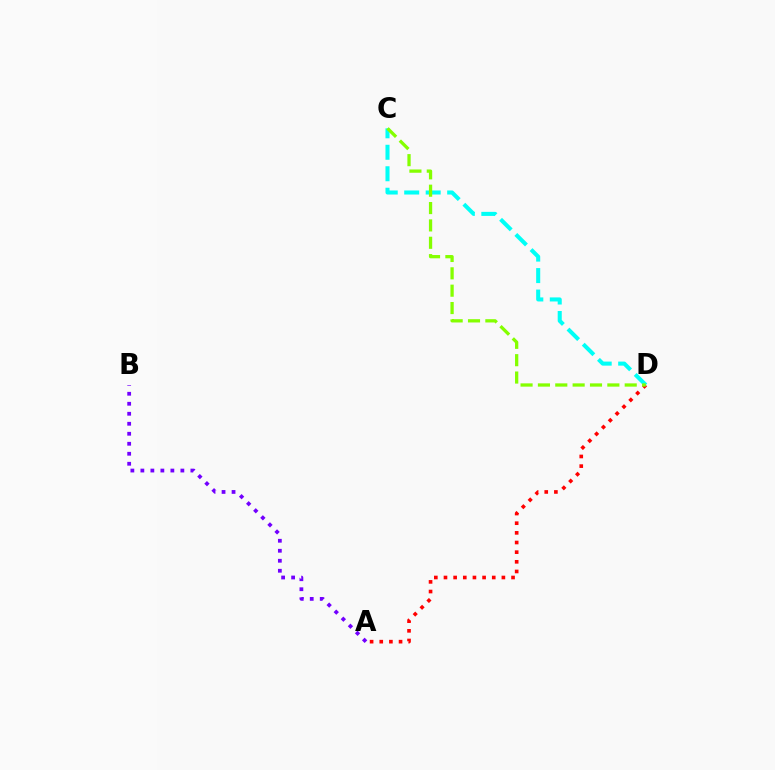{('A', 'B'): [{'color': '#7200ff', 'line_style': 'dotted', 'thickness': 2.72}], ('A', 'D'): [{'color': '#ff0000', 'line_style': 'dotted', 'thickness': 2.62}], ('C', 'D'): [{'color': '#00fff6', 'line_style': 'dashed', 'thickness': 2.92}, {'color': '#84ff00', 'line_style': 'dashed', 'thickness': 2.36}]}